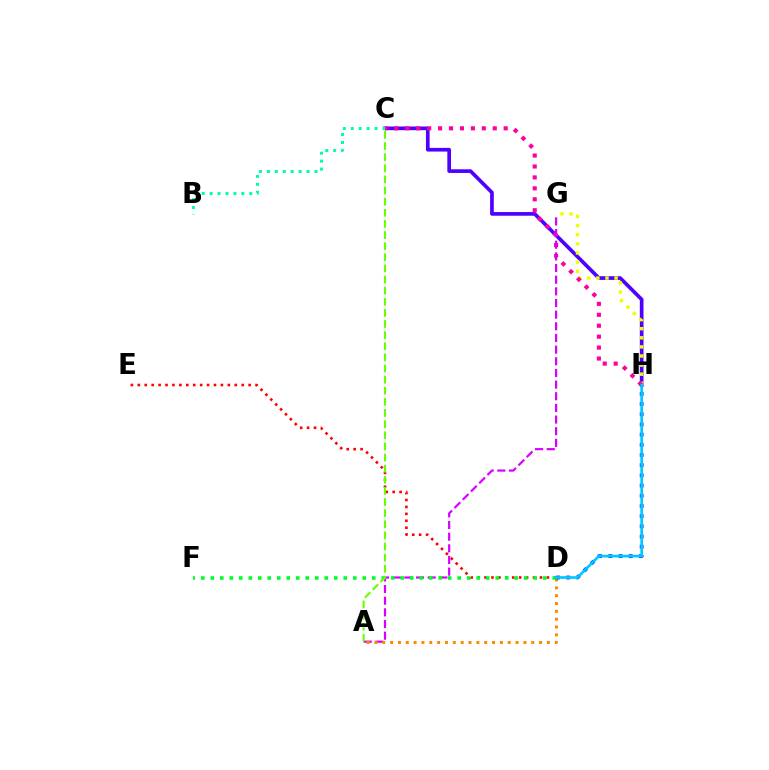{('C', 'H'): [{'color': '#4f00ff', 'line_style': 'solid', 'thickness': 2.65}, {'color': '#ff00a0', 'line_style': 'dotted', 'thickness': 2.97}], ('B', 'C'): [{'color': '#00ffaf', 'line_style': 'dotted', 'thickness': 2.15}], ('G', 'H'): [{'color': '#eeff00', 'line_style': 'dotted', 'thickness': 2.47}], ('A', 'G'): [{'color': '#d600ff', 'line_style': 'dashed', 'thickness': 1.58}], ('A', 'D'): [{'color': '#ff8800', 'line_style': 'dotted', 'thickness': 2.13}], ('D', 'E'): [{'color': '#ff0000', 'line_style': 'dotted', 'thickness': 1.88}], ('D', 'H'): [{'color': '#003fff', 'line_style': 'dotted', 'thickness': 2.77}, {'color': '#00c7ff', 'line_style': 'solid', 'thickness': 1.93}], ('D', 'F'): [{'color': '#00ff27', 'line_style': 'dotted', 'thickness': 2.58}], ('A', 'C'): [{'color': '#66ff00', 'line_style': 'dashed', 'thickness': 1.51}]}